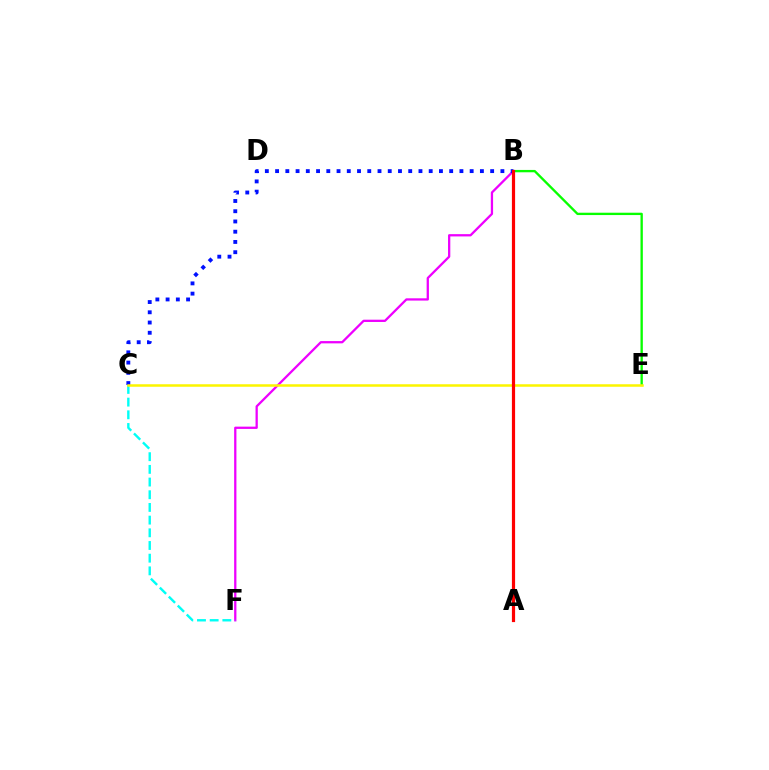{('B', 'F'): [{'color': '#ee00ff', 'line_style': 'solid', 'thickness': 1.64}], ('B', 'C'): [{'color': '#0010ff', 'line_style': 'dotted', 'thickness': 2.78}], ('C', 'F'): [{'color': '#00fff6', 'line_style': 'dashed', 'thickness': 1.72}], ('B', 'E'): [{'color': '#08ff00', 'line_style': 'solid', 'thickness': 1.69}], ('C', 'E'): [{'color': '#fcf500', 'line_style': 'solid', 'thickness': 1.8}], ('A', 'B'): [{'color': '#ff0000', 'line_style': 'solid', 'thickness': 2.3}]}